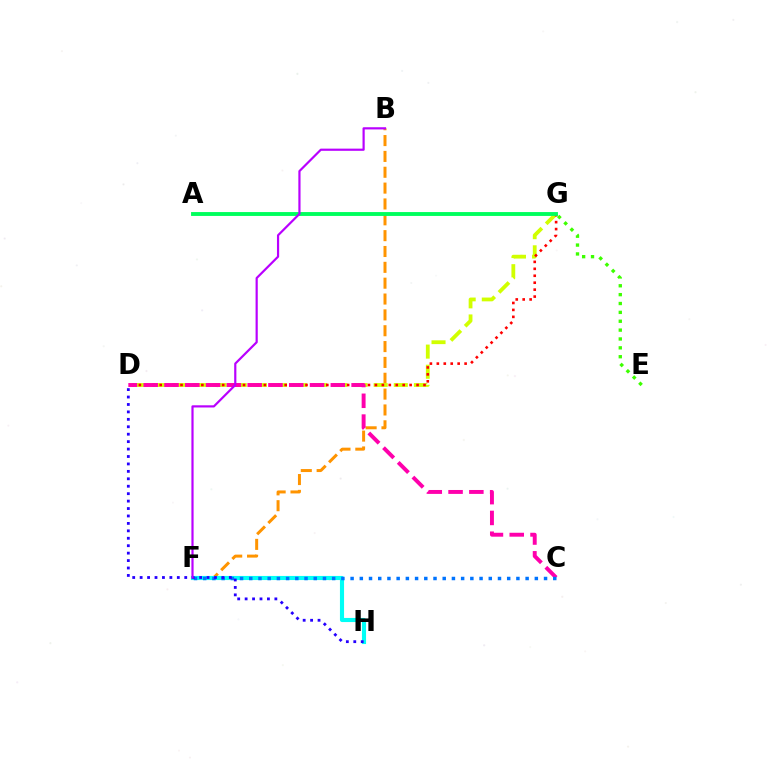{('B', 'F'): [{'color': '#ff9400', 'line_style': 'dashed', 'thickness': 2.15}, {'color': '#b900ff', 'line_style': 'solid', 'thickness': 1.58}], ('D', 'G'): [{'color': '#d1ff00', 'line_style': 'dashed', 'thickness': 2.73}, {'color': '#ff0000', 'line_style': 'dotted', 'thickness': 1.89}], ('F', 'H'): [{'color': '#00fff6', 'line_style': 'solid', 'thickness': 2.96}], ('C', 'D'): [{'color': '#ff00ac', 'line_style': 'dashed', 'thickness': 2.82}], ('A', 'G'): [{'color': '#00ff5c', 'line_style': 'solid', 'thickness': 2.79}], ('C', 'F'): [{'color': '#0074ff', 'line_style': 'dotted', 'thickness': 2.5}], ('E', 'G'): [{'color': '#3dff00', 'line_style': 'dotted', 'thickness': 2.41}], ('D', 'H'): [{'color': '#2500ff', 'line_style': 'dotted', 'thickness': 2.02}]}